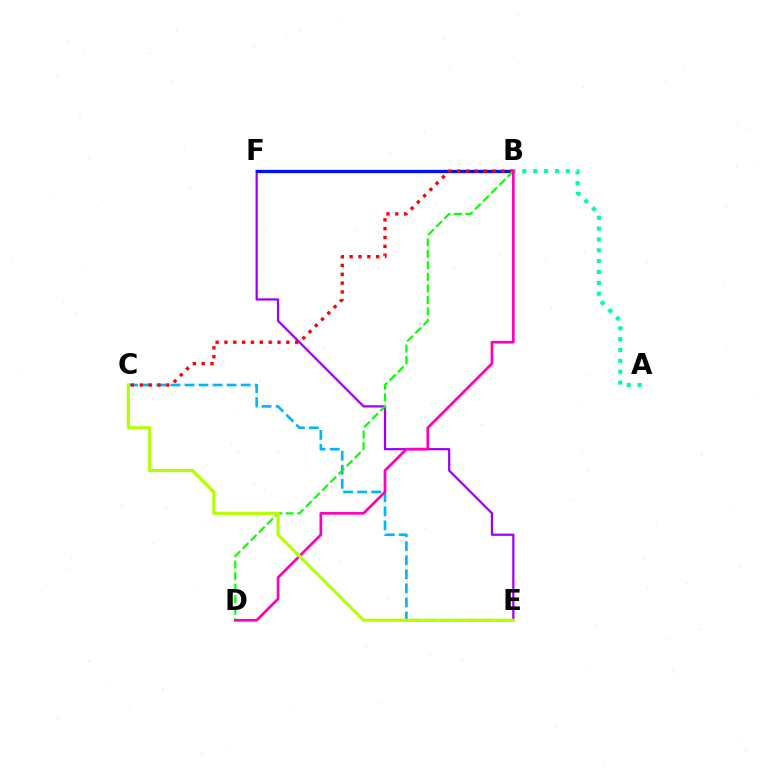{('E', 'F'): [{'color': '#9b00ff', 'line_style': 'solid', 'thickness': 1.6}], ('B', 'F'): [{'color': '#ffa500', 'line_style': 'dashed', 'thickness': 1.62}, {'color': '#0010ff', 'line_style': 'solid', 'thickness': 2.35}], ('C', 'E'): [{'color': '#00b5ff', 'line_style': 'dashed', 'thickness': 1.91}, {'color': '#b3ff00', 'line_style': 'solid', 'thickness': 2.26}], ('B', 'C'): [{'color': '#ff0000', 'line_style': 'dotted', 'thickness': 2.4}], ('A', 'B'): [{'color': '#00ff9d', 'line_style': 'dotted', 'thickness': 2.95}], ('B', 'D'): [{'color': '#08ff00', 'line_style': 'dashed', 'thickness': 1.56}, {'color': '#ff00bd', 'line_style': 'solid', 'thickness': 1.94}]}